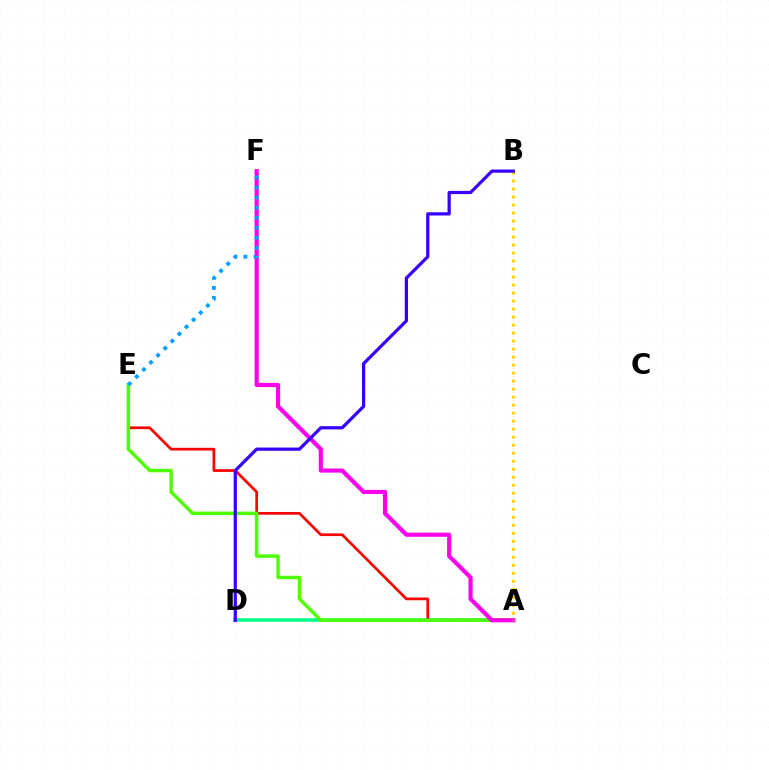{('A', 'D'): [{'color': '#00ff86', 'line_style': 'solid', 'thickness': 2.54}], ('A', 'E'): [{'color': '#ff0000', 'line_style': 'solid', 'thickness': 1.96}, {'color': '#4fff00', 'line_style': 'solid', 'thickness': 2.49}], ('A', 'F'): [{'color': '#ff00ed', 'line_style': 'solid', 'thickness': 2.99}], ('A', 'B'): [{'color': '#ffd500', 'line_style': 'dotted', 'thickness': 2.18}], ('B', 'D'): [{'color': '#3700ff', 'line_style': 'solid', 'thickness': 2.32}], ('E', 'F'): [{'color': '#009eff', 'line_style': 'dotted', 'thickness': 2.73}]}